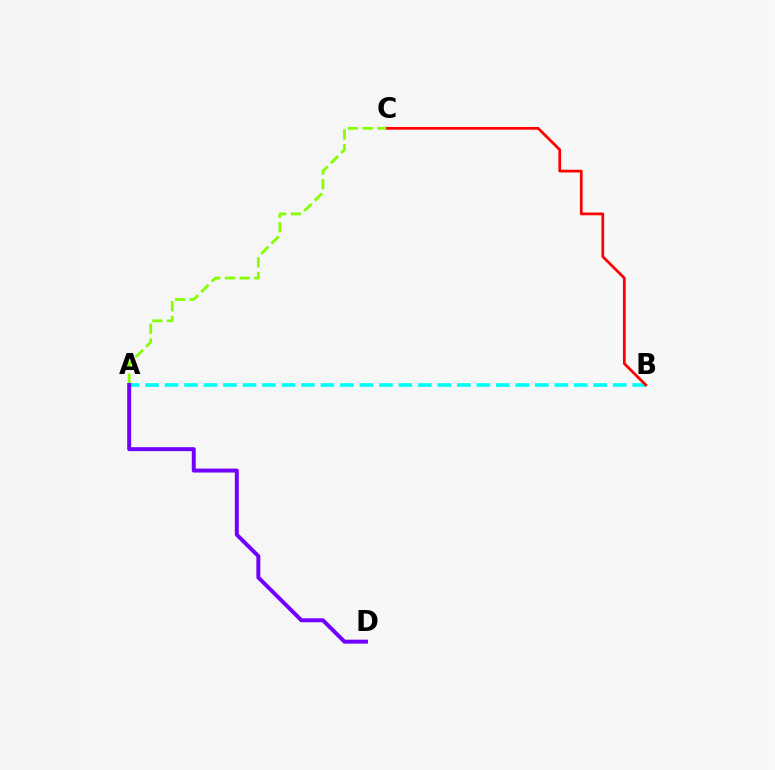{('A', 'B'): [{'color': '#00fff6', 'line_style': 'dashed', 'thickness': 2.65}], ('A', 'C'): [{'color': '#84ff00', 'line_style': 'dashed', 'thickness': 2.0}], ('A', 'D'): [{'color': '#7200ff', 'line_style': 'solid', 'thickness': 2.85}], ('B', 'C'): [{'color': '#ff0000', 'line_style': 'solid', 'thickness': 1.97}]}